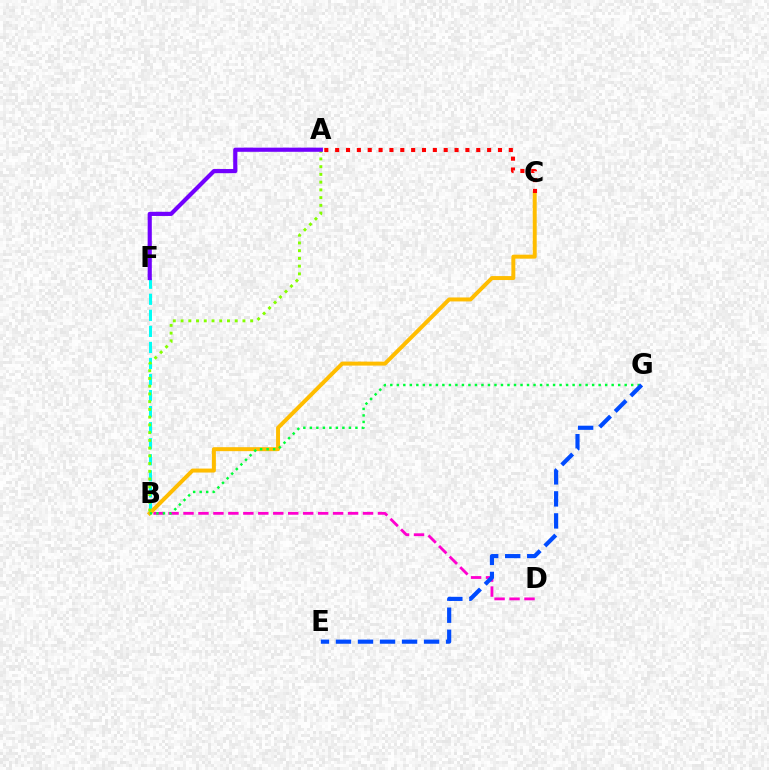{('B', 'D'): [{'color': '#ff00cf', 'line_style': 'dashed', 'thickness': 2.03}], ('B', 'F'): [{'color': '#00fff6', 'line_style': 'dashed', 'thickness': 2.18}], ('B', 'C'): [{'color': '#ffbd00', 'line_style': 'solid', 'thickness': 2.86}], ('A', 'C'): [{'color': '#ff0000', 'line_style': 'dotted', 'thickness': 2.95}], ('A', 'B'): [{'color': '#84ff00', 'line_style': 'dotted', 'thickness': 2.1}], ('B', 'G'): [{'color': '#00ff39', 'line_style': 'dotted', 'thickness': 1.77}], ('E', 'G'): [{'color': '#004bff', 'line_style': 'dashed', 'thickness': 2.99}], ('A', 'F'): [{'color': '#7200ff', 'line_style': 'solid', 'thickness': 2.99}]}